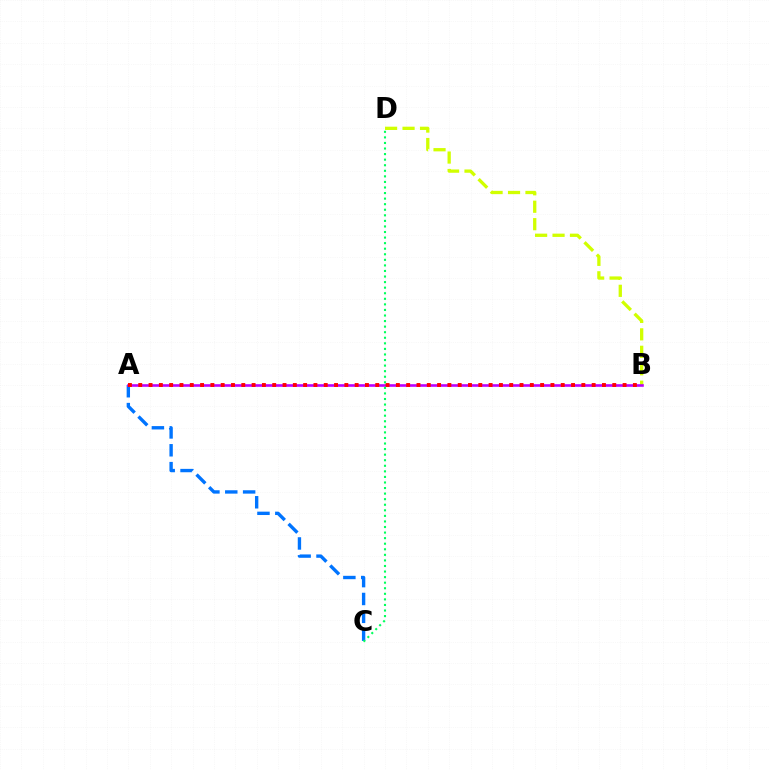{('A', 'C'): [{'color': '#0074ff', 'line_style': 'dashed', 'thickness': 2.43}], ('B', 'D'): [{'color': '#d1ff00', 'line_style': 'dashed', 'thickness': 2.37}], ('A', 'B'): [{'color': '#b900ff', 'line_style': 'solid', 'thickness': 1.88}, {'color': '#ff0000', 'line_style': 'dotted', 'thickness': 2.8}], ('C', 'D'): [{'color': '#00ff5c', 'line_style': 'dotted', 'thickness': 1.51}]}